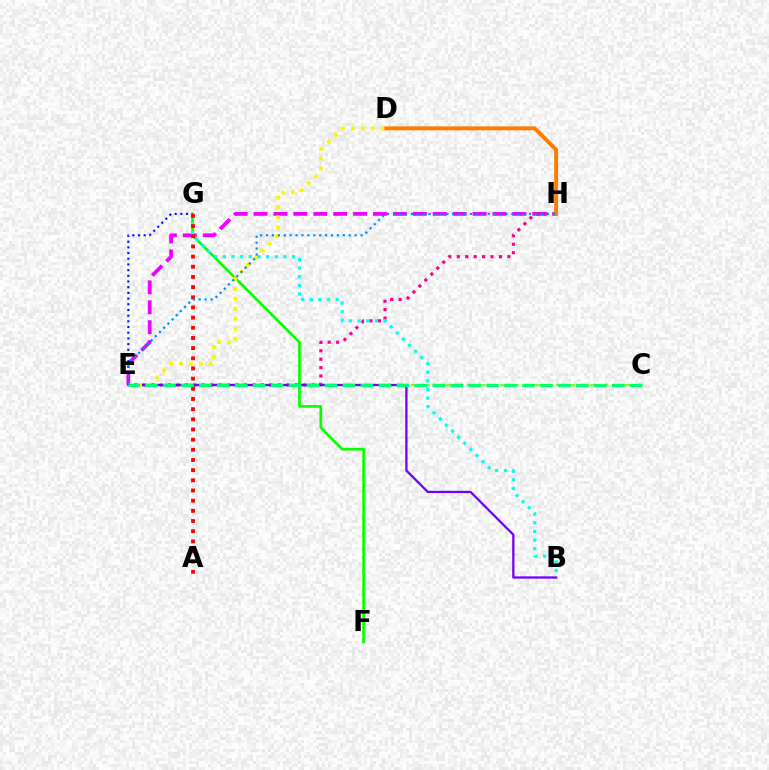{('E', 'H'): [{'color': '#ee00ff', 'line_style': 'dashed', 'thickness': 2.7}, {'color': '#ff0094', 'line_style': 'dotted', 'thickness': 2.29}, {'color': '#008cff', 'line_style': 'dotted', 'thickness': 1.61}], ('C', 'E'): [{'color': '#84ff00', 'line_style': 'dashed', 'thickness': 1.52}, {'color': '#00ff74', 'line_style': 'dashed', 'thickness': 2.44}], ('F', 'G'): [{'color': '#08ff00', 'line_style': 'solid', 'thickness': 1.93}], ('E', 'G'): [{'color': '#0010ff', 'line_style': 'dotted', 'thickness': 1.55}], ('B', 'E'): [{'color': '#7200ff', 'line_style': 'solid', 'thickness': 1.64}], ('D', 'H'): [{'color': '#ff7c00', 'line_style': 'solid', 'thickness': 2.82}], ('D', 'E'): [{'color': '#fcf500', 'line_style': 'dotted', 'thickness': 2.7}], ('B', 'G'): [{'color': '#00fff6', 'line_style': 'dotted', 'thickness': 2.35}], ('A', 'G'): [{'color': '#ff0000', 'line_style': 'dotted', 'thickness': 2.76}]}